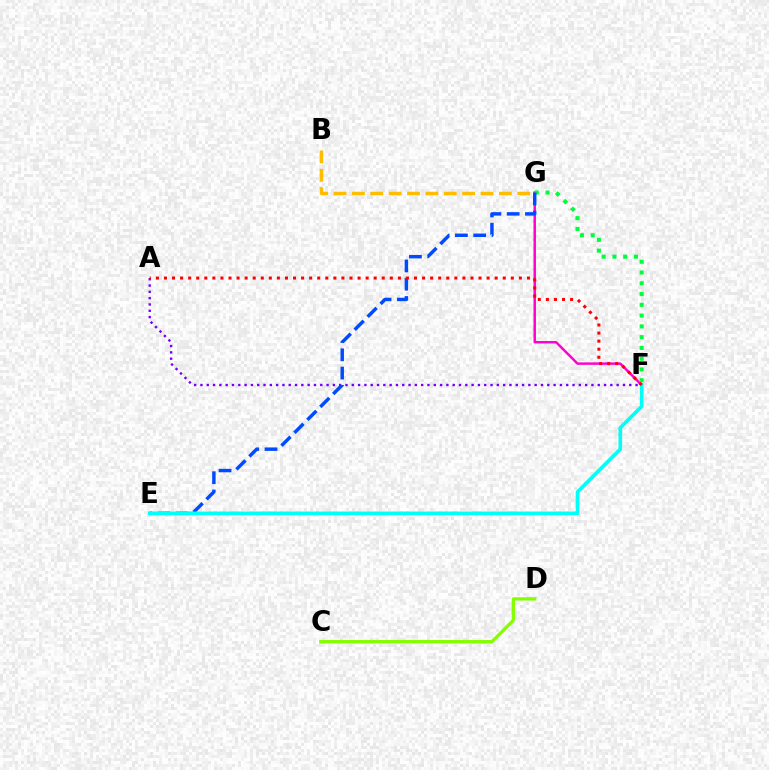{('F', 'G'): [{'color': '#ff00cf', 'line_style': 'solid', 'thickness': 1.78}, {'color': '#00ff39', 'line_style': 'dotted', 'thickness': 2.93}], ('A', 'F'): [{'color': '#7200ff', 'line_style': 'dotted', 'thickness': 1.71}, {'color': '#ff0000', 'line_style': 'dotted', 'thickness': 2.19}], ('E', 'G'): [{'color': '#004bff', 'line_style': 'dashed', 'thickness': 2.48}], ('C', 'D'): [{'color': '#84ff00', 'line_style': 'solid', 'thickness': 2.36}], ('E', 'F'): [{'color': '#00fff6', 'line_style': 'solid', 'thickness': 2.61}], ('B', 'G'): [{'color': '#ffbd00', 'line_style': 'dashed', 'thickness': 2.5}]}